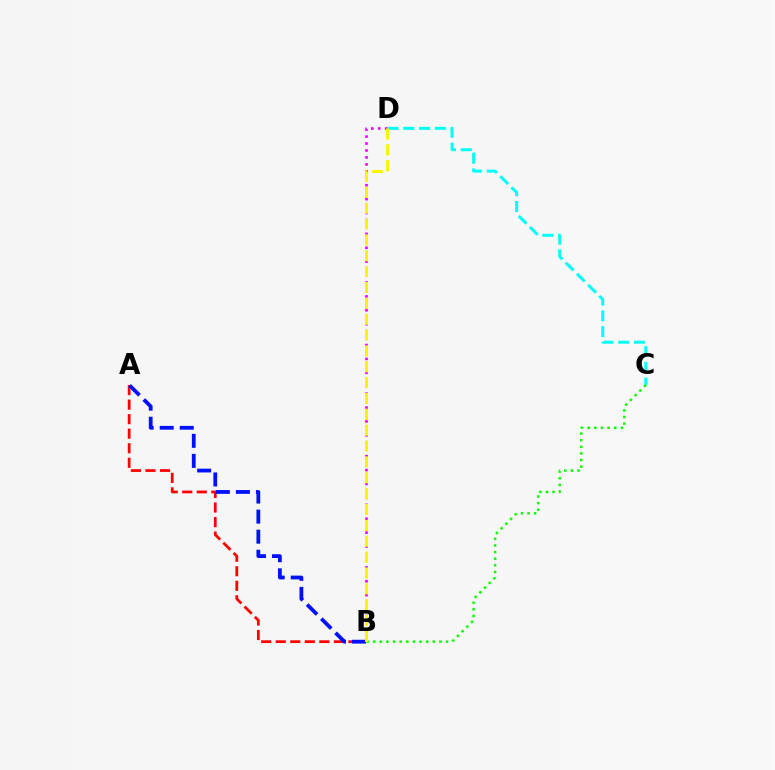{('A', 'B'): [{'color': '#ff0000', 'line_style': 'dashed', 'thickness': 1.98}, {'color': '#0010ff', 'line_style': 'dashed', 'thickness': 2.72}], ('C', 'D'): [{'color': '#00fff6', 'line_style': 'dashed', 'thickness': 2.14}], ('B', 'C'): [{'color': '#08ff00', 'line_style': 'dotted', 'thickness': 1.8}], ('B', 'D'): [{'color': '#ee00ff', 'line_style': 'dotted', 'thickness': 1.89}, {'color': '#fcf500', 'line_style': 'dashed', 'thickness': 2.15}]}